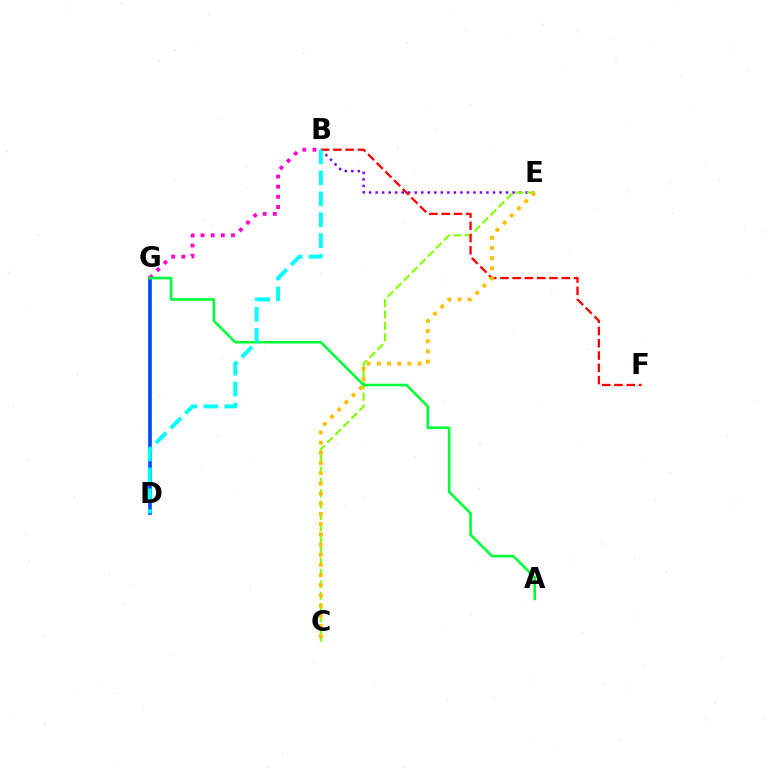{('B', 'E'): [{'color': '#7200ff', 'line_style': 'dotted', 'thickness': 1.77}], ('C', 'E'): [{'color': '#84ff00', 'line_style': 'dashed', 'thickness': 1.55}, {'color': '#ffbd00', 'line_style': 'dotted', 'thickness': 2.77}], ('D', 'G'): [{'color': '#004bff', 'line_style': 'solid', 'thickness': 2.62}], ('B', 'G'): [{'color': '#ff00cf', 'line_style': 'dotted', 'thickness': 2.76}], ('B', 'F'): [{'color': '#ff0000', 'line_style': 'dashed', 'thickness': 1.67}], ('A', 'G'): [{'color': '#00ff39', 'line_style': 'solid', 'thickness': 1.88}], ('B', 'D'): [{'color': '#00fff6', 'line_style': 'dashed', 'thickness': 2.84}]}